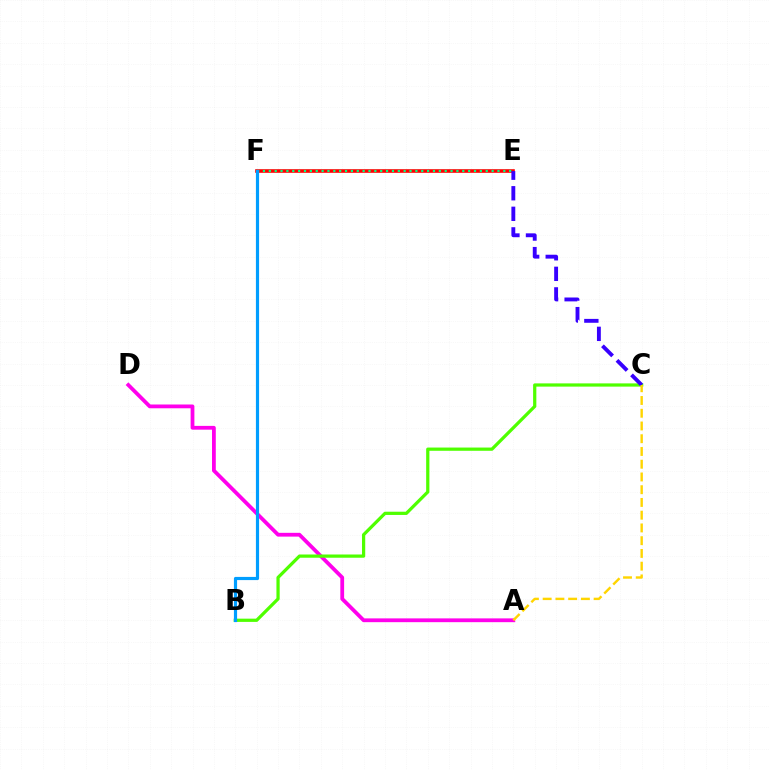{('A', 'D'): [{'color': '#ff00ed', 'line_style': 'solid', 'thickness': 2.72}], ('E', 'F'): [{'color': '#ff0000', 'line_style': 'solid', 'thickness': 2.6}, {'color': '#00ff86', 'line_style': 'dotted', 'thickness': 1.59}], ('B', 'C'): [{'color': '#4fff00', 'line_style': 'solid', 'thickness': 2.33}], ('C', 'E'): [{'color': '#3700ff', 'line_style': 'dashed', 'thickness': 2.79}], ('B', 'F'): [{'color': '#009eff', 'line_style': 'solid', 'thickness': 2.29}], ('A', 'C'): [{'color': '#ffd500', 'line_style': 'dashed', 'thickness': 1.73}]}